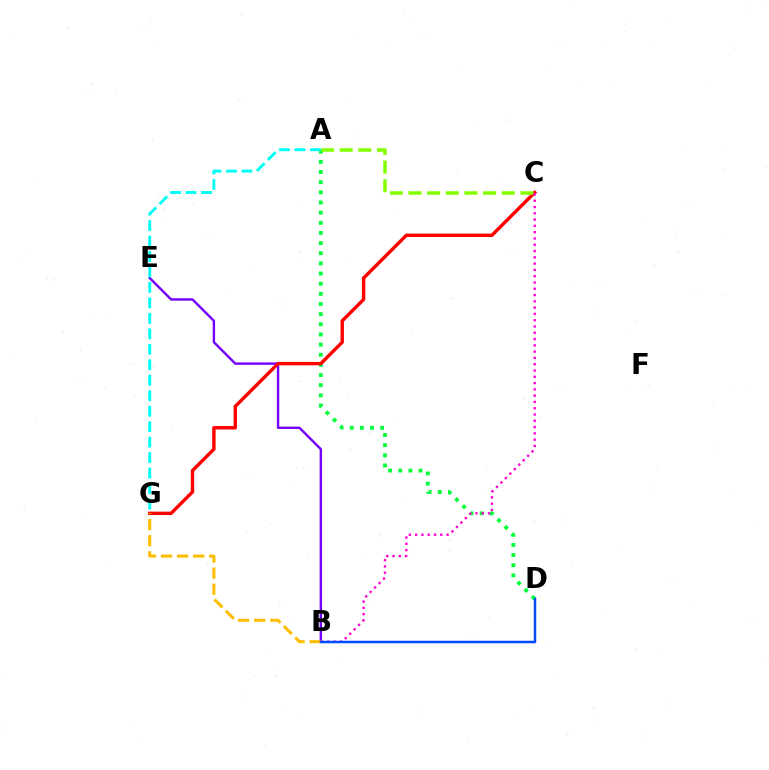{('B', 'E'): [{'color': '#7200ff', 'line_style': 'solid', 'thickness': 1.72}], ('A', 'D'): [{'color': '#00ff39', 'line_style': 'dotted', 'thickness': 2.76}], ('C', 'G'): [{'color': '#ff0000', 'line_style': 'solid', 'thickness': 2.45}], ('B', 'G'): [{'color': '#ffbd00', 'line_style': 'dashed', 'thickness': 2.19}], ('A', 'C'): [{'color': '#84ff00', 'line_style': 'dashed', 'thickness': 2.53}], ('B', 'C'): [{'color': '#ff00cf', 'line_style': 'dotted', 'thickness': 1.71}], ('B', 'D'): [{'color': '#004bff', 'line_style': 'solid', 'thickness': 1.79}], ('A', 'G'): [{'color': '#00fff6', 'line_style': 'dashed', 'thickness': 2.1}]}